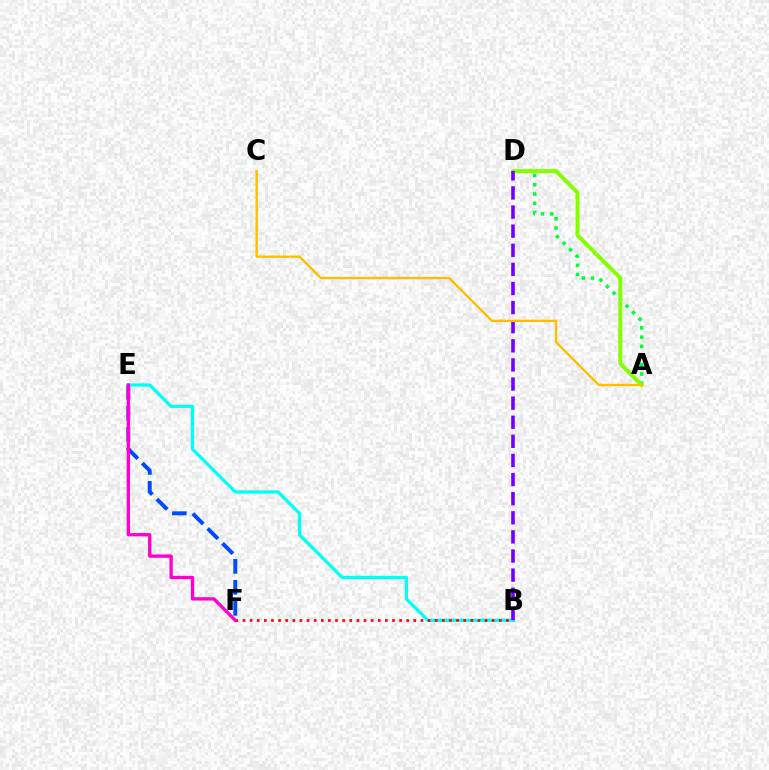{('E', 'F'): [{'color': '#004bff', 'line_style': 'dashed', 'thickness': 2.85}, {'color': '#ff00cf', 'line_style': 'solid', 'thickness': 2.4}], ('B', 'E'): [{'color': '#00fff6', 'line_style': 'solid', 'thickness': 2.32}], ('A', 'D'): [{'color': '#00ff39', 'line_style': 'dotted', 'thickness': 2.51}, {'color': '#84ff00', 'line_style': 'solid', 'thickness': 2.84}], ('B', 'F'): [{'color': '#ff0000', 'line_style': 'dotted', 'thickness': 1.93}], ('B', 'D'): [{'color': '#7200ff', 'line_style': 'dashed', 'thickness': 2.6}], ('A', 'C'): [{'color': '#ffbd00', 'line_style': 'solid', 'thickness': 1.67}]}